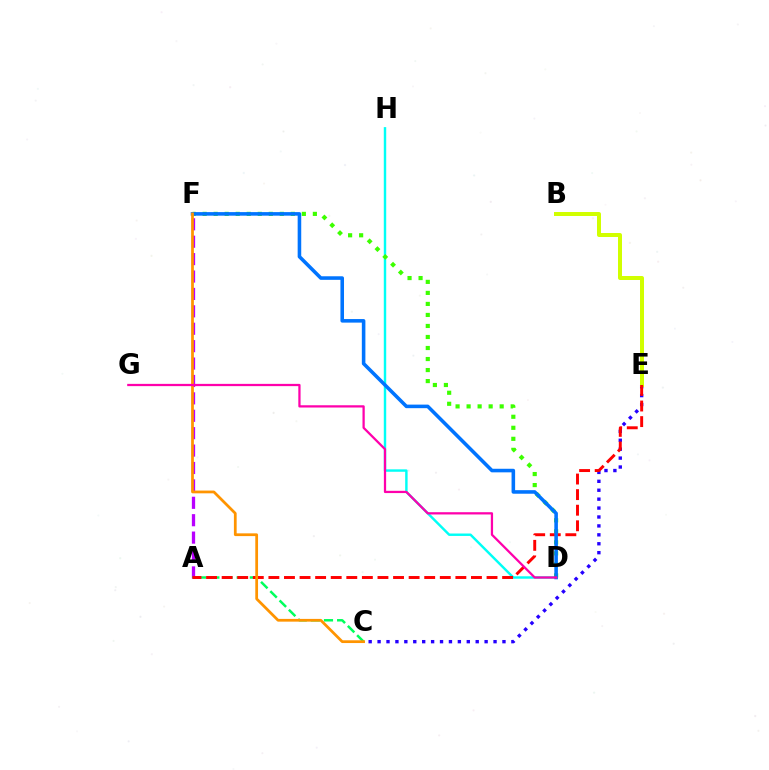{('C', 'E'): [{'color': '#2500ff', 'line_style': 'dotted', 'thickness': 2.42}], ('A', 'F'): [{'color': '#b900ff', 'line_style': 'dashed', 'thickness': 2.36}], ('B', 'E'): [{'color': '#d1ff00', 'line_style': 'solid', 'thickness': 2.88}], ('A', 'C'): [{'color': '#00ff5c', 'line_style': 'dashed', 'thickness': 1.78}], ('D', 'H'): [{'color': '#00fff6', 'line_style': 'solid', 'thickness': 1.75}], ('D', 'F'): [{'color': '#3dff00', 'line_style': 'dotted', 'thickness': 2.99}, {'color': '#0074ff', 'line_style': 'solid', 'thickness': 2.57}], ('A', 'E'): [{'color': '#ff0000', 'line_style': 'dashed', 'thickness': 2.12}], ('C', 'F'): [{'color': '#ff9400', 'line_style': 'solid', 'thickness': 1.98}], ('D', 'G'): [{'color': '#ff00ac', 'line_style': 'solid', 'thickness': 1.63}]}